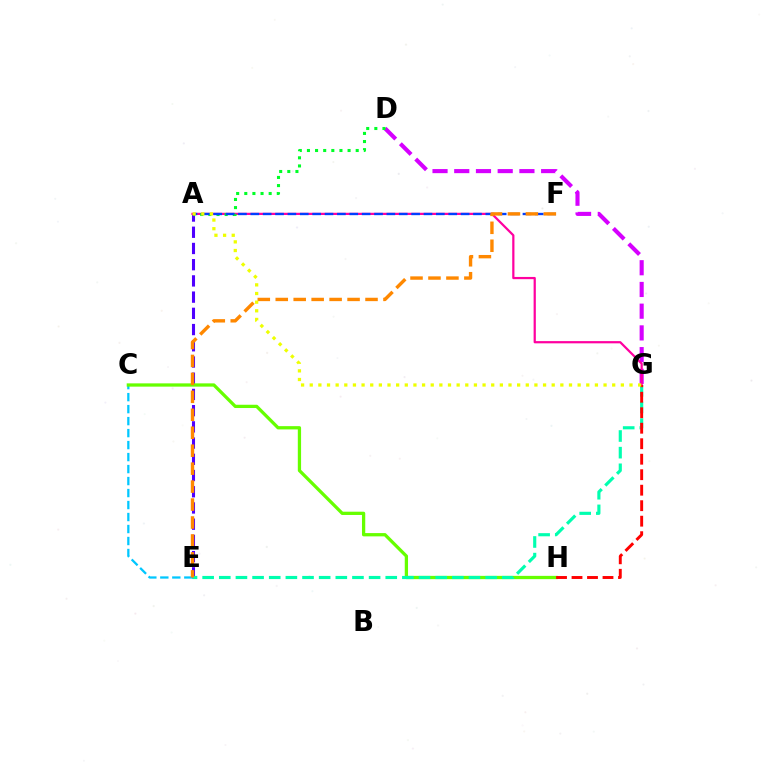{('D', 'G'): [{'color': '#d600ff', 'line_style': 'dashed', 'thickness': 2.95}], ('A', 'E'): [{'color': '#4f00ff', 'line_style': 'dashed', 'thickness': 2.2}], ('A', 'G'): [{'color': '#ff00a0', 'line_style': 'solid', 'thickness': 1.6}, {'color': '#eeff00', 'line_style': 'dotted', 'thickness': 2.35}], ('C', 'E'): [{'color': '#00c7ff', 'line_style': 'dashed', 'thickness': 1.63}], ('A', 'D'): [{'color': '#00ff27', 'line_style': 'dotted', 'thickness': 2.21}], ('C', 'H'): [{'color': '#66ff00', 'line_style': 'solid', 'thickness': 2.36}], ('E', 'G'): [{'color': '#00ffaf', 'line_style': 'dashed', 'thickness': 2.26}], ('A', 'F'): [{'color': '#003fff', 'line_style': 'dashed', 'thickness': 1.68}], ('E', 'F'): [{'color': '#ff8800', 'line_style': 'dashed', 'thickness': 2.44}], ('G', 'H'): [{'color': '#ff0000', 'line_style': 'dashed', 'thickness': 2.1}]}